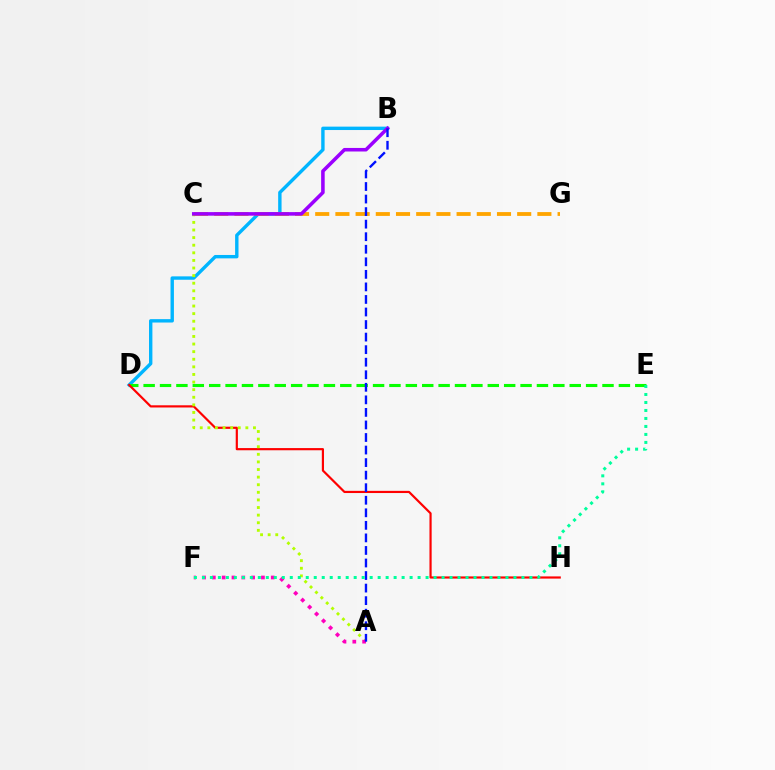{('B', 'D'): [{'color': '#00b5ff', 'line_style': 'solid', 'thickness': 2.44}], ('D', 'E'): [{'color': '#08ff00', 'line_style': 'dashed', 'thickness': 2.23}], ('D', 'H'): [{'color': '#ff0000', 'line_style': 'solid', 'thickness': 1.57}], ('A', 'C'): [{'color': '#b3ff00', 'line_style': 'dotted', 'thickness': 2.07}], ('C', 'G'): [{'color': '#ffa500', 'line_style': 'dashed', 'thickness': 2.74}], ('B', 'C'): [{'color': '#9b00ff', 'line_style': 'solid', 'thickness': 2.56}], ('A', 'F'): [{'color': '#ff00bd', 'line_style': 'dotted', 'thickness': 2.67}], ('A', 'B'): [{'color': '#0010ff', 'line_style': 'dashed', 'thickness': 1.7}], ('E', 'F'): [{'color': '#00ff9d', 'line_style': 'dotted', 'thickness': 2.17}]}